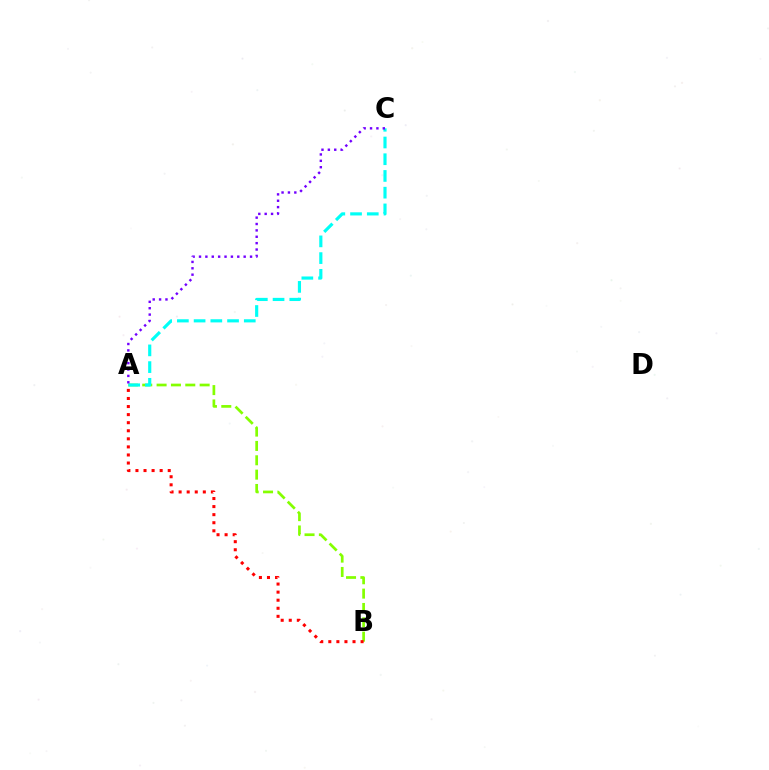{('A', 'B'): [{'color': '#84ff00', 'line_style': 'dashed', 'thickness': 1.95}, {'color': '#ff0000', 'line_style': 'dotted', 'thickness': 2.19}], ('A', 'C'): [{'color': '#00fff6', 'line_style': 'dashed', 'thickness': 2.27}, {'color': '#7200ff', 'line_style': 'dotted', 'thickness': 1.73}]}